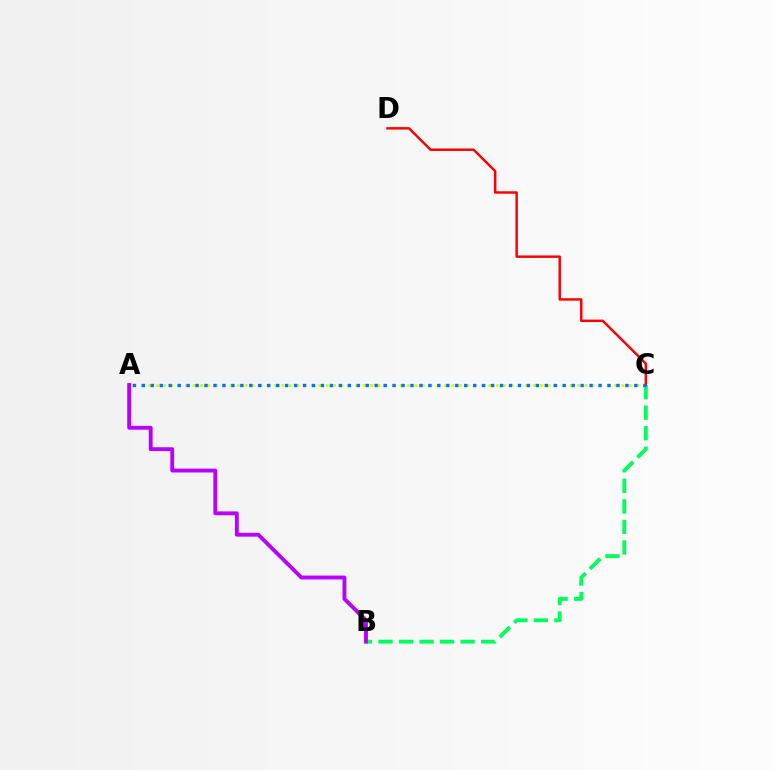{('B', 'C'): [{'color': '#00ff5c', 'line_style': 'dashed', 'thickness': 2.79}], ('A', 'B'): [{'color': '#b900ff', 'line_style': 'solid', 'thickness': 2.78}], ('A', 'C'): [{'color': '#d1ff00', 'line_style': 'dotted', 'thickness': 2.01}, {'color': '#0074ff', 'line_style': 'dotted', 'thickness': 2.43}], ('C', 'D'): [{'color': '#ff0000', 'line_style': 'solid', 'thickness': 1.77}]}